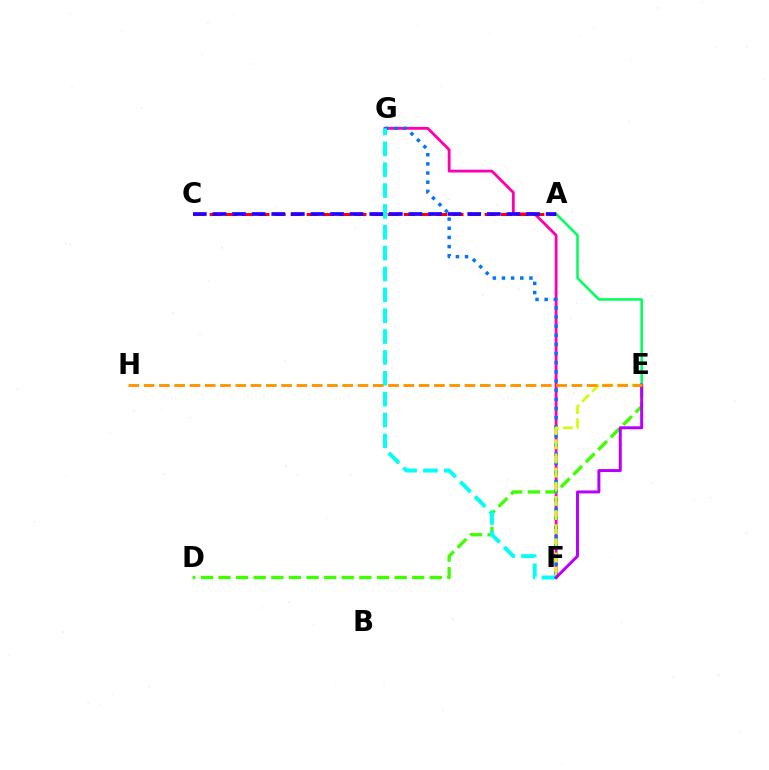{('F', 'G'): [{'color': '#ff00ac', 'line_style': 'solid', 'thickness': 2.03}, {'color': '#0074ff', 'line_style': 'dotted', 'thickness': 2.49}, {'color': '#00fff6', 'line_style': 'dashed', 'thickness': 2.83}], ('D', 'E'): [{'color': '#3dff00', 'line_style': 'dashed', 'thickness': 2.39}], ('E', 'F'): [{'color': '#d1ff00', 'line_style': 'dashed', 'thickness': 1.92}, {'color': '#b900ff', 'line_style': 'solid', 'thickness': 2.15}], ('A', 'E'): [{'color': '#00ff5c', 'line_style': 'solid', 'thickness': 1.83}], ('A', 'C'): [{'color': '#ff0000', 'line_style': 'dashed', 'thickness': 2.2}, {'color': '#2500ff', 'line_style': 'dashed', 'thickness': 2.66}], ('E', 'H'): [{'color': '#ff9400', 'line_style': 'dashed', 'thickness': 2.08}]}